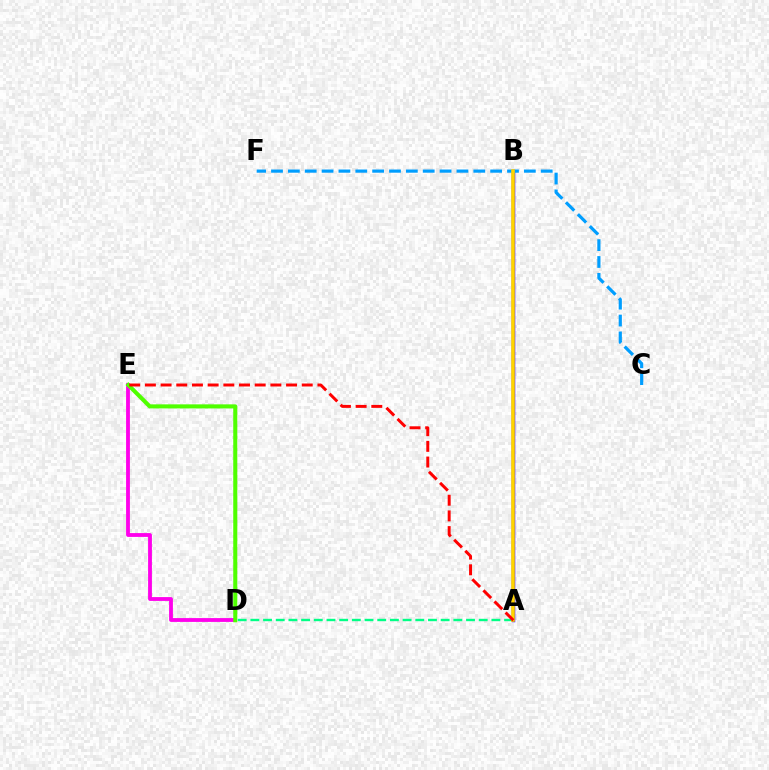{('D', 'E'): [{'color': '#ff00ed', 'line_style': 'solid', 'thickness': 2.75}, {'color': '#4fff00', 'line_style': 'solid', 'thickness': 2.93}], ('A', 'B'): [{'color': '#3700ff', 'line_style': 'solid', 'thickness': 2.52}, {'color': '#ffd500', 'line_style': 'solid', 'thickness': 2.6}], ('C', 'F'): [{'color': '#009eff', 'line_style': 'dashed', 'thickness': 2.29}], ('A', 'D'): [{'color': '#00ff86', 'line_style': 'dashed', 'thickness': 1.72}], ('A', 'E'): [{'color': '#ff0000', 'line_style': 'dashed', 'thickness': 2.13}]}